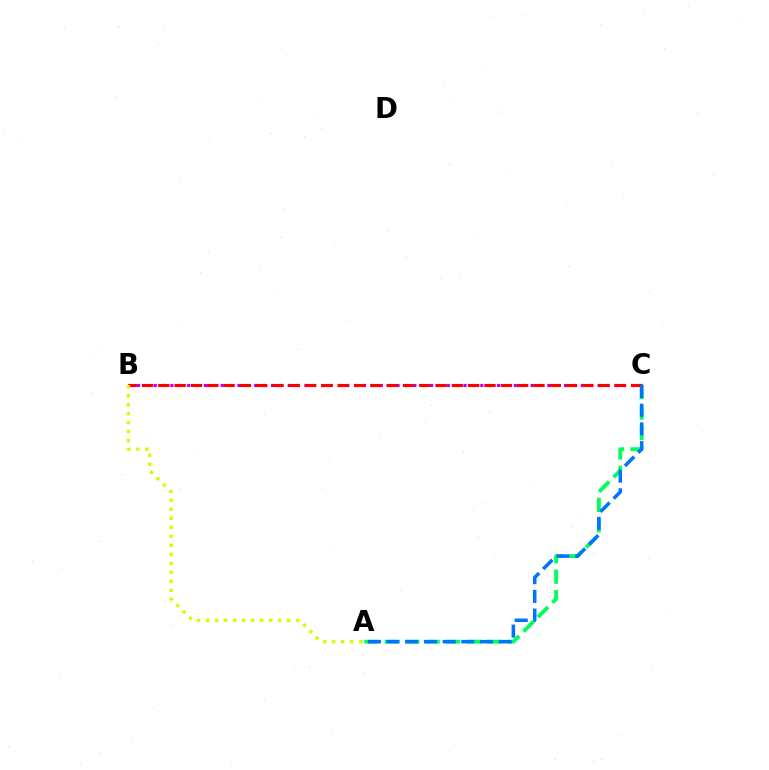{('A', 'C'): [{'color': '#00ff5c', 'line_style': 'dashed', 'thickness': 2.77}, {'color': '#0074ff', 'line_style': 'dashed', 'thickness': 2.54}], ('B', 'C'): [{'color': '#b900ff', 'line_style': 'dotted', 'thickness': 2.28}, {'color': '#ff0000', 'line_style': 'dashed', 'thickness': 2.22}], ('A', 'B'): [{'color': '#d1ff00', 'line_style': 'dotted', 'thickness': 2.44}]}